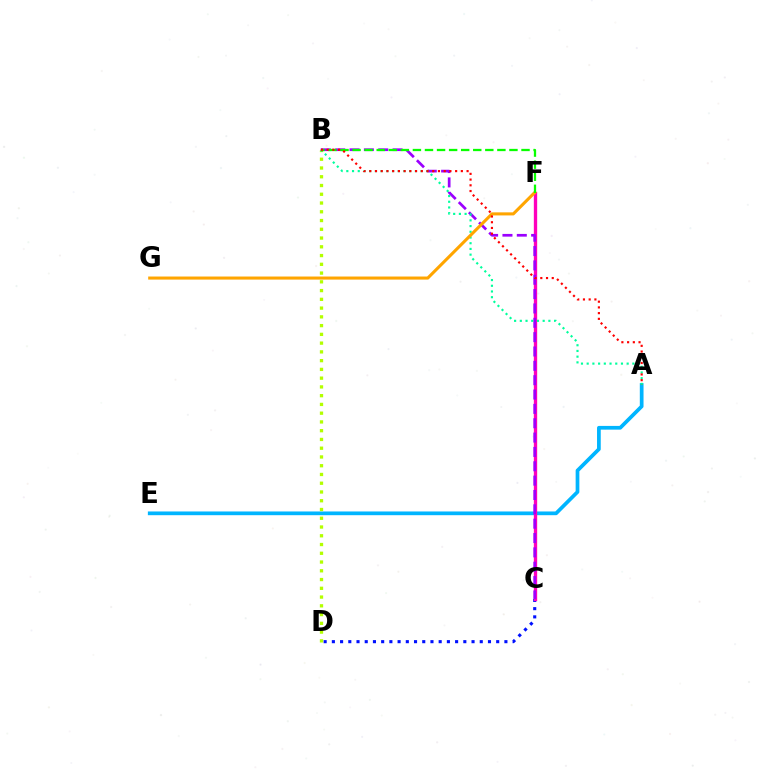{('A', 'E'): [{'color': '#00b5ff', 'line_style': 'solid', 'thickness': 2.68}], ('C', 'D'): [{'color': '#0010ff', 'line_style': 'dotted', 'thickness': 2.23}], ('B', 'D'): [{'color': '#b3ff00', 'line_style': 'dotted', 'thickness': 2.38}], ('C', 'F'): [{'color': '#ff00bd', 'line_style': 'solid', 'thickness': 2.4}], ('B', 'C'): [{'color': '#9b00ff', 'line_style': 'dashed', 'thickness': 1.95}], ('A', 'B'): [{'color': '#00ff9d', 'line_style': 'dotted', 'thickness': 1.55}, {'color': '#ff0000', 'line_style': 'dotted', 'thickness': 1.55}], ('F', 'G'): [{'color': '#ffa500', 'line_style': 'solid', 'thickness': 2.21}], ('B', 'F'): [{'color': '#08ff00', 'line_style': 'dashed', 'thickness': 1.64}]}